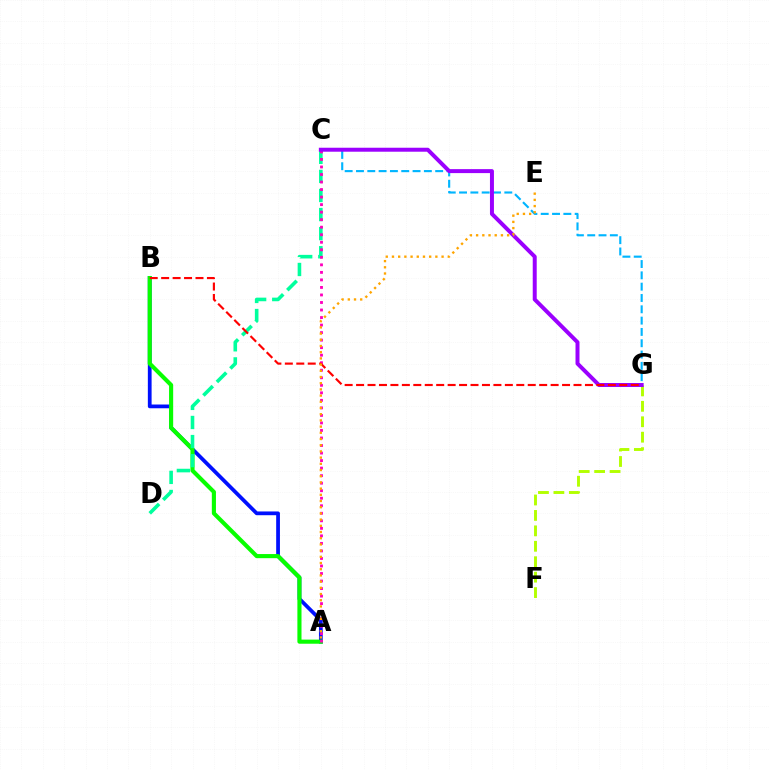{('C', 'G'): [{'color': '#00b5ff', 'line_style': 'dashed', 'thickness': 1.54}, {'color': '#9b00ff', 'line_style': 'solid', 'thickness': 2.86}], ('A', 'B'): [{'color': '#0010ff', 'line_style': 'solid', 'thickness': 2.7}, {'color': '#08ff00', 'line_style': 'solid', 'thickness': 2.97}], ('F', 'G'): [{'color': '#b3ff00', 'line_style': 'dashed', 'thickness': 2.1}], ('C', 'D'): [{'color': '#00ff9d', 'line_style': 'dashed', 'thickness': 2.59}], ('A', 'C'): [{'color': '#ff00bd', 'line_style': 'dotted', 'thickness': 2.05}], ('B', 'G'): [{'color': '#ff0000', 'line_style': 'dashed', 'thickness': 1.55}], ('A', 'E'): [{'color': '#ffa500', 'line_style': 'dotted', 'thickness': 1.68}]}